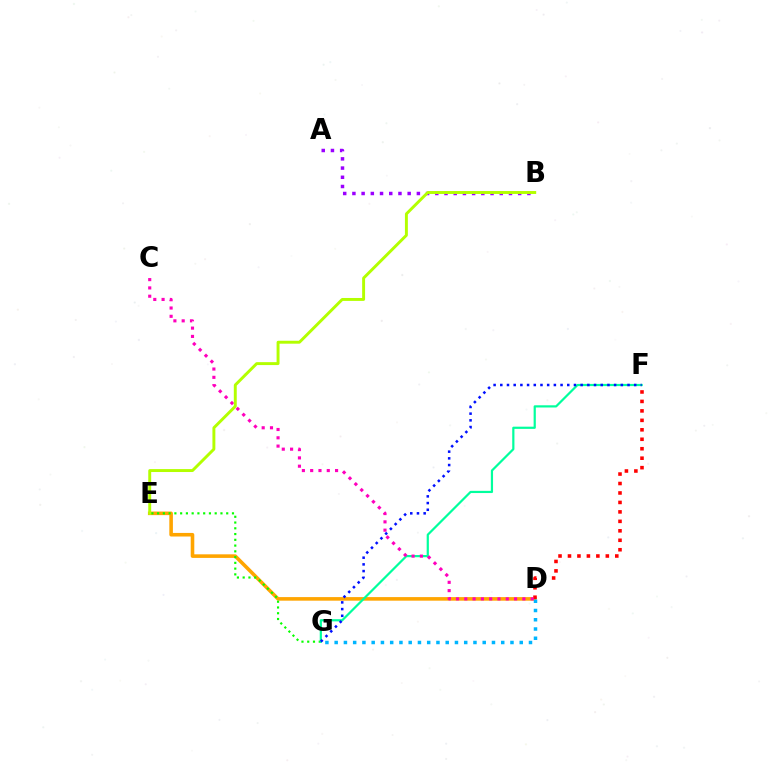{('D', 'E'): [{'color': '#ffa500', 'line_style': 'solid', 'thickness': 2.58}], ('A', 'B'): [{'color': '#9b00ff', 'line_style': 'dotted', 'thickness': 2.5}], ('D', 'F'): [{'color': '#ff0000', 'line_style': 'dotted', 'thickness': 2.57}], ('D', 'G'): [{'color': '#00b5ff', 'line_style': 'dotted', 'thickness': 2.51}], ('E', 'G'): [{'color': '#08ff00', 'line_style': 'dotted', 'thickness': 1.56}], ('F', 'G'): [{'color': '#00ff9d', 'line_style': 'solid', 'thickness': 1.59}, {'color': '#0010ff', 'line_style': 'dotted', 'thickness': 1.82}], ('C', 'D'): [{'color': '#ff00bd', 'line_style': 'dotted', 'thickness': 2.25}], ('B', 'E'): [{'color': '#b3ff00', 'line_style': 'solid', 'thickness': 2.11}]}